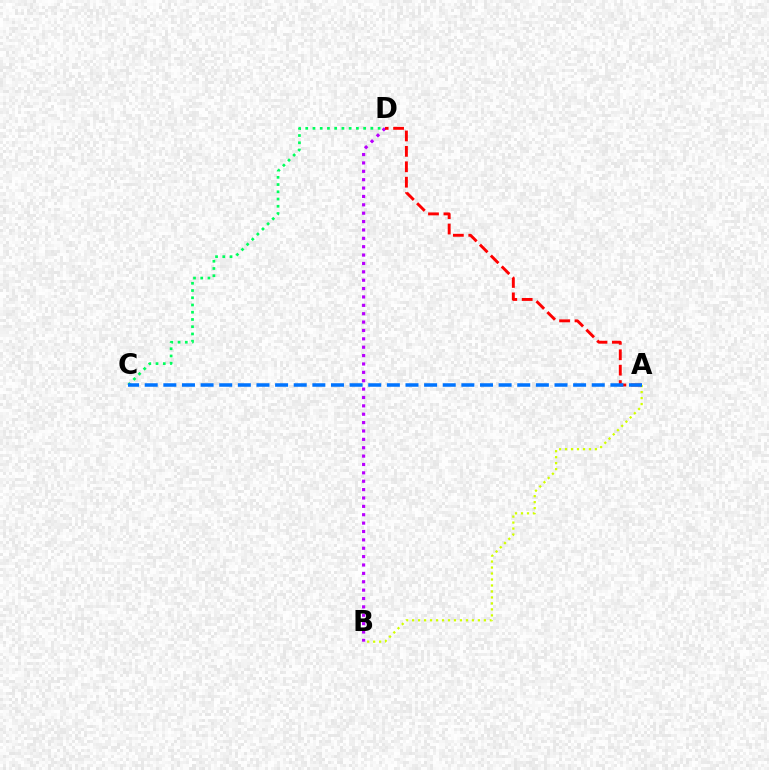{('B', 'D'): [{'color': '#b900ff', 'line_style': 'dotted', 'thickness': 2.28}], ('C', 'D'): [{'color': '#00ff5c', 'line_style': 'dotted', 'thickness': 1.97}], ('A', 'B'): [{'color': '#d1ff00', 'line_style': 'dotted', 'thickness': 1.62}], ('A', 'D'): [{'color': '#ff0000', 'line_style': 'dashed', 'thickness': 2.09}], ('A', 'C'): [{'color': '#0074ff', 'line_style': 'dashed', 'thickness': 2.53}]}